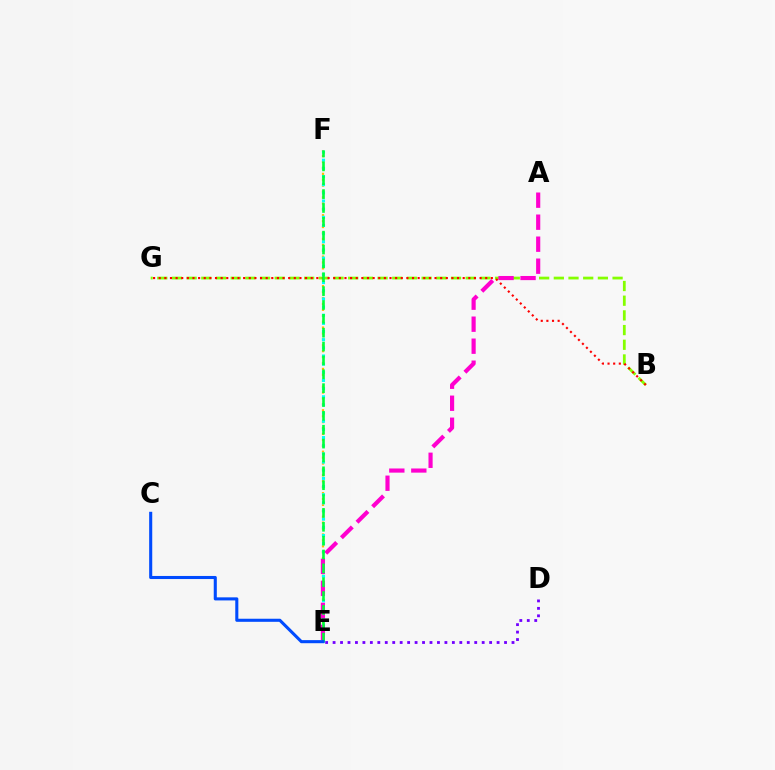{('B', 'G'): [{'color': '#84ff00', 'line_style': 'dashed', 'thickness': 2.0}, {'color': '#ff0000', 'line_style': 'dotted', 'thickness': 1.53}], ('D', 'E'): [{'color': '#7200ff', 'line_style': 'dotted', 'thickness': 2.03}], ('E', 'F'): [{'color': '#ffbd00', 'line_style': 'dotted', 'thickness': 1.61}, {'color': '#00fff6', 'line_style': 'dotted', 'thickness': 2.22}, {'color': '#00ff39', 'line_style': 'dashed', 'thickness': 1.88}], ('A', 'E'): [{'color': '#ff00cf', 'line_style': 'dashed', 'thickness': 2.99}], ('C', 'E'): [{'color': '#004bff', 'line_style': 'solid', 'thickness': 2.22}]}